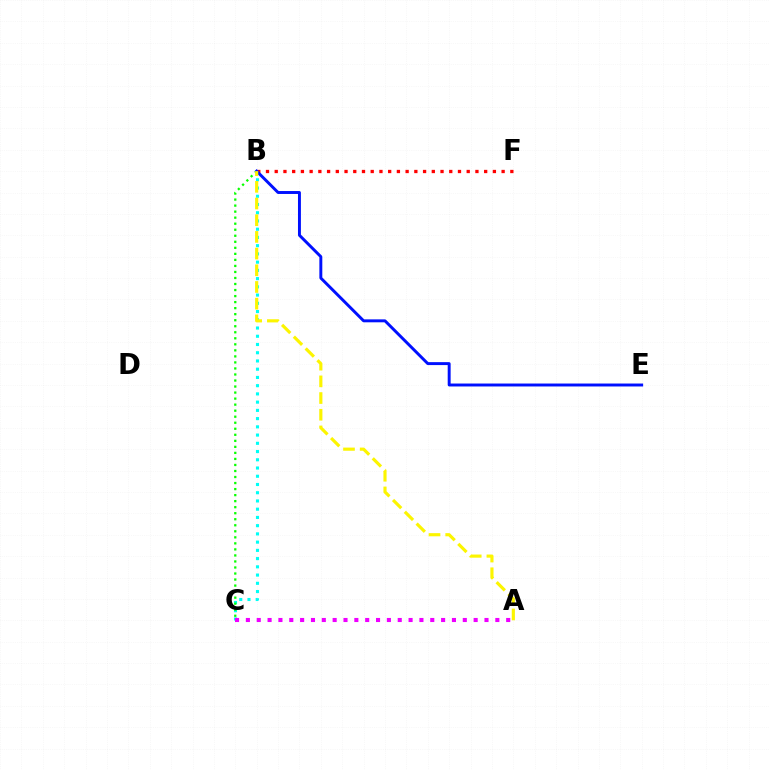{('B', 'F'): [{'color': '#ff0000', 'line_style': 'dotted', 'thickness': 2.37}], ('B', 'C'): [{'color': '#00fff6', 'line_style': 'dotted', 'thickness': 2.24}, {'color': '#08ff00', 'line_style': 'dotted', 'thickness': 1.64}], ('A', 'C'): [{'color': '#ee00ff', 'line_style': 'dotted', 'thickness': 2.95}], ('B', 'E'): [{'color': '#0010ff', 'line_style': 'solid', 'thickness': 2.11}], ('A', 'B'): [{'color': '#fcf500', 'line_style': 'dashed', 'thickness': 2.27}]}